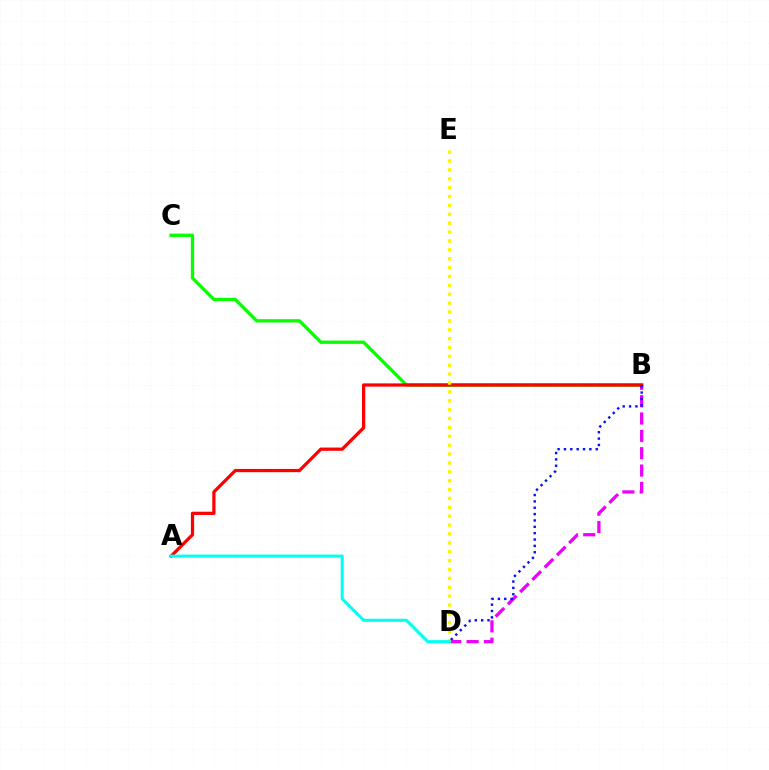{('B', 'C'): [{'color': '#08ff00', 'line_style': 'solid', 'thickness': 2.39}], ('B', 'D'): [{'color': '#ee00ff', 'line_style': 'dashed', 'thickness': 2.36}, {'color': '#0010ff', 'line_style': 'dotted', 'thickness': 1.73}], ('A', 'B'): [{'color': '#ff0000', 'line_style': 'solid', 'thickness': 2.34}], ('D', 'E'): [{'color': '#fcf500', 'line_style': 'dotted', 'thickness': 2.41}], ('A', 'D'): [{'color': '#00fff6', 'line_style': 'solid', 'thickness': 2.21}]}